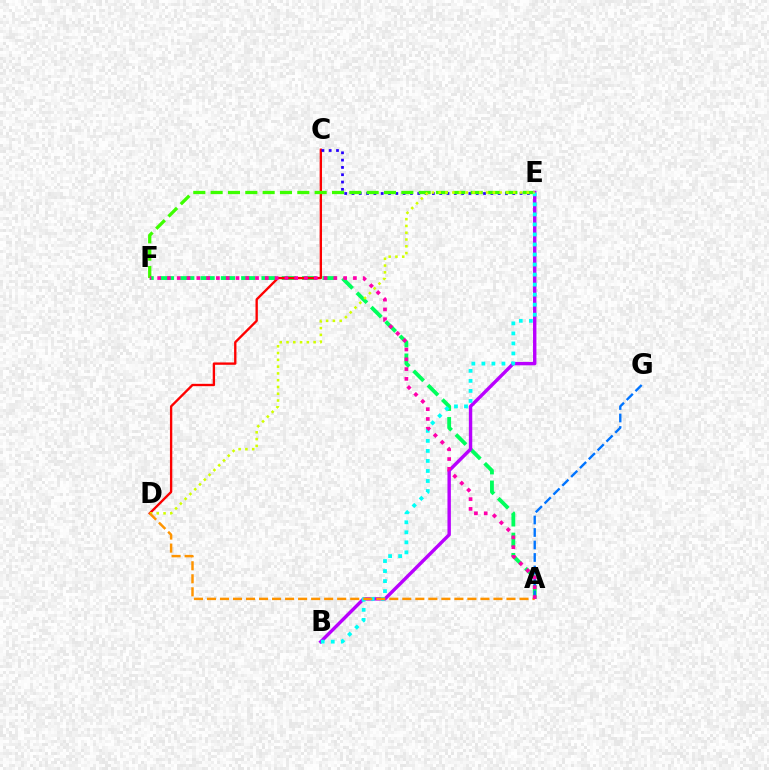{('A', 'F'): [{'color': '#00ff5c', 'line_style': 'dashed', 'thickness': 2.76}, {'color': '#ff00ac', 'line_style': 'dotted', 'thickness': 2.66}], ('C', 'D'): [{'color': '#ff0000', 'line_style': 'solid', 'thickness': 1.69}], ('C', 'E'): [{'color': '#2500ff', 'line_style': 'dotted', 'thickness': 1.99}], ('E', 'F'): [{'color': '#3dff00', 'line_style': 'dashed', 'thickness': 2.36}], ('B', 'E'): [{'color': '#b900ff', 'line_style': 'solid', 'thickness': 2.45}, {'color': '#00fff6', 'line_style': 'dotted', 'thickness': 2.72}], ('A', 'G'): [{'color': '#0074ff', 'line_style': 'dashed', 'thickness': 1.7}], ('D', 'E'): [{'color': '#d1ff00', 'line_style': 'dotted', 'thickness': 1.84}], ('A', 'D'): [{'color': '#ff9400', 'line_style': 'dashed', 'thickness': 1.77}]}